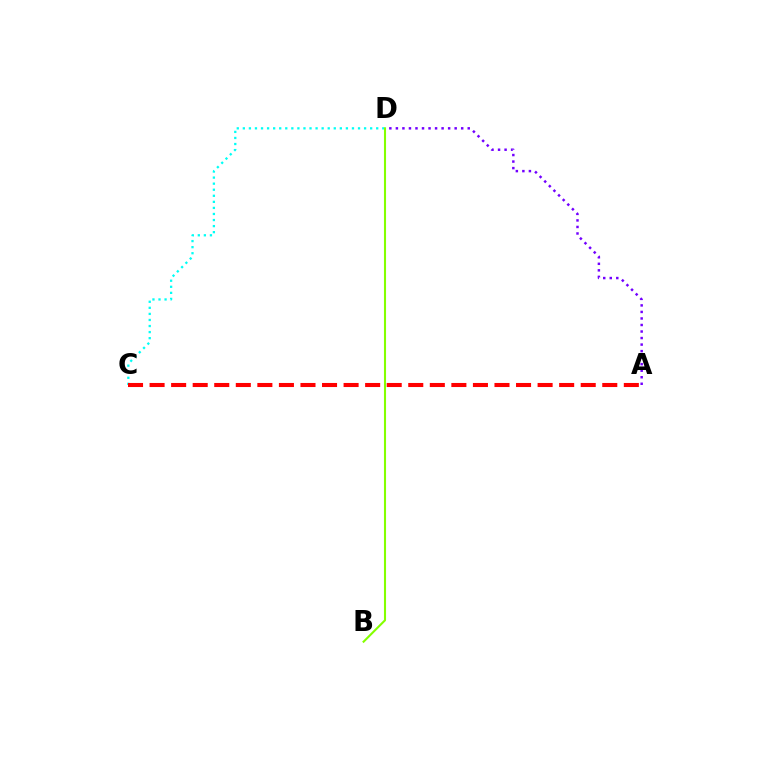{('A', 'D'): [{'color': '#7200ff', 'line_style': 'dotted', 'thickness': 1.77}], ('C', 'D'): [{'color': '#00fff6', 'line_style': 'dotted', 'thickness': 1.65}], ('A', 'C'): [{'color': '#ff0000', 'line_style': 'dashed', 'thickness': 2.93}], ('B', 'D'): [{'color': '#84ff00', 'line_style': 'solid', 'thickness': 1.51}]}